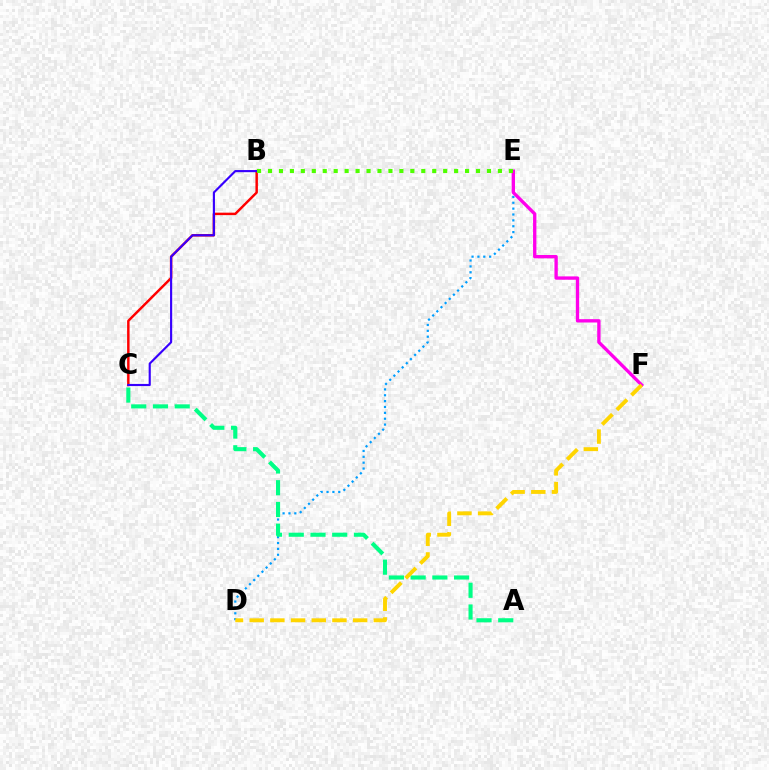{('D', 'E'): [{'color': '#009eff', 'line_style': 'dotted', 'thickness': 1.59}], ('B', 'C'): [{'color': '#ff0000', 'line_style': 'solid', 'thickness': 1.77}, {'color': '#3700ff', 'line_style': 'solid', 'thickness': 1.54}], ('E', 'F'): [{'color': '#ff00ed', 'line_style': 'solid', 'thickness': 2.4}], ('A', 'C'): [{'color': '#00ff86', 'line_style': 'dashed', 'thickness': 2.95}], ('D', 'F'): [{'color': '#ffd500', 'line_style': 'dashed', 'thickness': 2.81}], ('B', 'E'): [{'color': '#4fff00', 'line_style': 'dotted', 'thickness': 2.97}]}